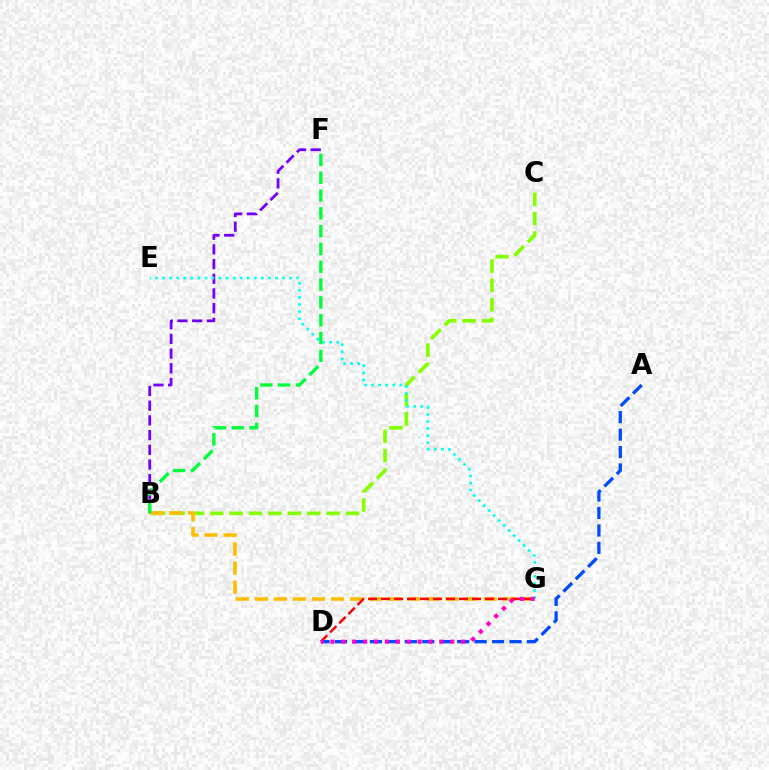{('B', 'F'): [{'color': '#7200ff', 'line_style': 'dashed', 'thickness': 2.0}, {'color': '#00ff39', 'line_style': 'dashed', 'thickness': 2.42}], ('B', 'C'): [{'color': '#84ff00', 'line_style': 'dashed', 'thickness': 2.64}], ('E', 'G'): [{'color': '#00fff6', 'line_style': 'dotted', 'thickness': 1.92}], ('B', 'G'): [{'color': '#ffbd00', 'line_style': 'dashed', 'thickness': 2.59}], ('D', 'G'): [{'color': '#ff0000', 'line_style': 'dashed', 'thickness': 1.76}, {'color': '#ff00cf', 'line_style': 'dotted', 'thickness': 2.96}], ('A', 'D'): [{'color': '#004bff', 'line_style': 'dashed', 'thickness': 2.37}]}